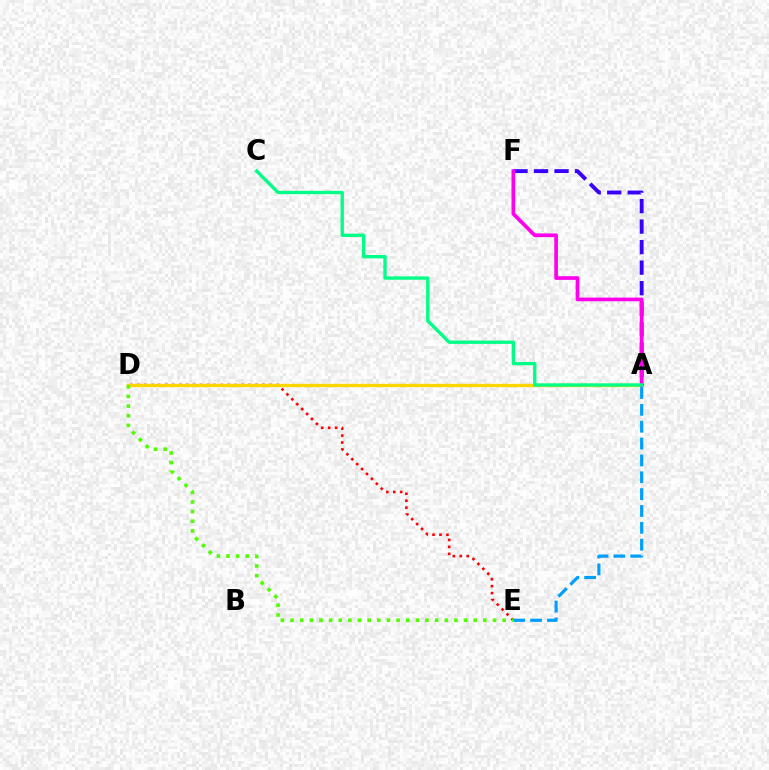{('D', 'E'): [{'color': '#ff0000', 'line_style': 'dotted', 'thickness': 1.89}, {'color': '#4fff00', 'line_style': 'dotted', 'thickness': 2.62}], ('A', 'D'): [{'color': '#ffd500', 'line_style': 'solid', 'thickness': 2.38}], ('A', 'F'): [{'color': '#3700ff', 'line_style': 'dashed', 'thickness': 2.79}, {'color': '#ff00ed', 'line_style': 'solid', 'thickness': 2.65}], ('A', 'E'): [{'color': '#009eff', 'line_style': 'dashed', 'thickness': 2.29}], ('A', 'C'): [{'color': '#00ff86', 'line_style': 'solid', 'thickness': 2.41}]}